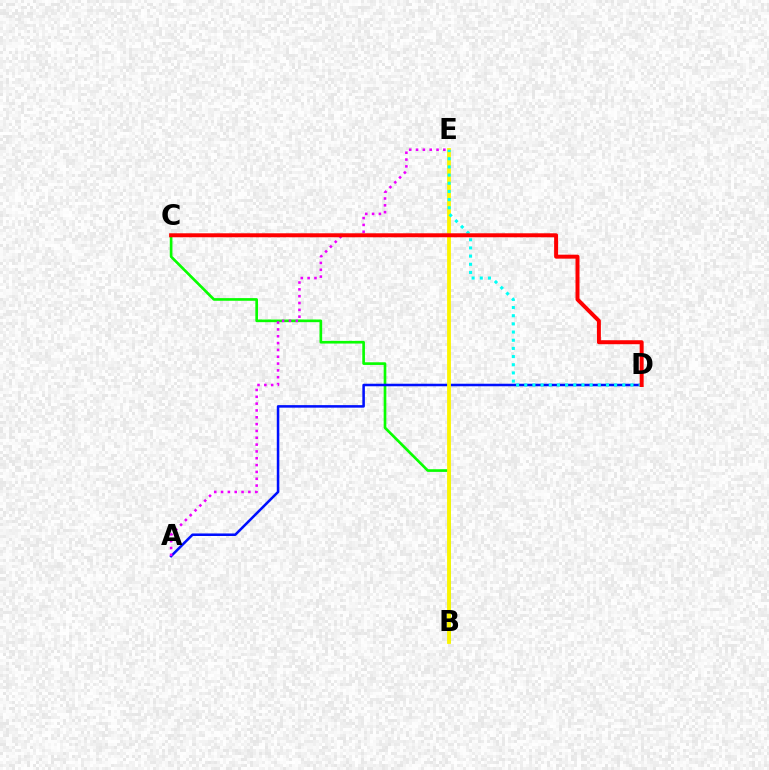{('B', 'C'): [{'color': '#08ff00', 'line_style': 'solid', 'thickness': 1.92}], ('A', 'D'): [{'color': '#0010ff', 'line_style': 'solid', 'thickness': 1.83}], ('B', 'E'): [{'color': '#fcf500', 'line_style': 'solid', 'thickness': 2.74}], ('D', 'E'): [{'color': '#00fff6', 'line_style': 'dotted', 'thickness': 2.22}], ('A', 'E'): [{'color': '#ee00ff', 'line_style': 'dotted', 'thickness': 1.86}], ('C', 'D'): [{'color': '#ff0000', 'line_style': 'solid', 'thickness': 2.86}]}